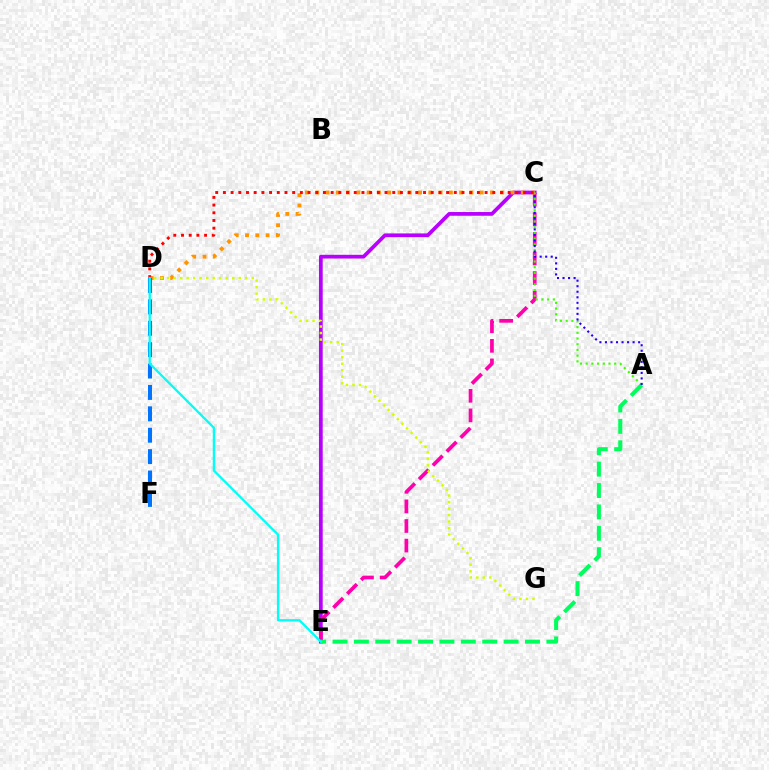{('C', 'E'): [{'color': '#b900ff', 'line_style': 'solid', 'thickness': 2.69}, {'color': '#ff00ac', 'line_style': 'dashed', 'thickness': 2.66}], ('C', 'D'): [{'color': '#ff9400', 'line_style': 'dotted', 'thickness': 2.79}, {'color': '#ff0000', 'line_style': 'dotted', 'thickness': 2.09}], ('D', 'G'): [{'color': '#d1ff00', 'line_style': 'dotted', 'thickness': 1.77}], ('A', 'C'): [{'color': '#3dff00', 'line_style': 'dotted', 'thickness': 1.55}, {'color': '#2500ff', 'line_style': 'dotted', 'thickness': 1.5}], ('A', 'E'): [{'color': '#00ff5c', 'line_style': 'dashed', 'thickness': 2.91}], ('D', 'F'): [{'color': '#0074ff', 'line_style': 'dashed', 'thickness': 2.91}], ('D', 'E'): [{'color': '#00fff6', 'line_style': 'solid', 'thickness': 1.65}]}